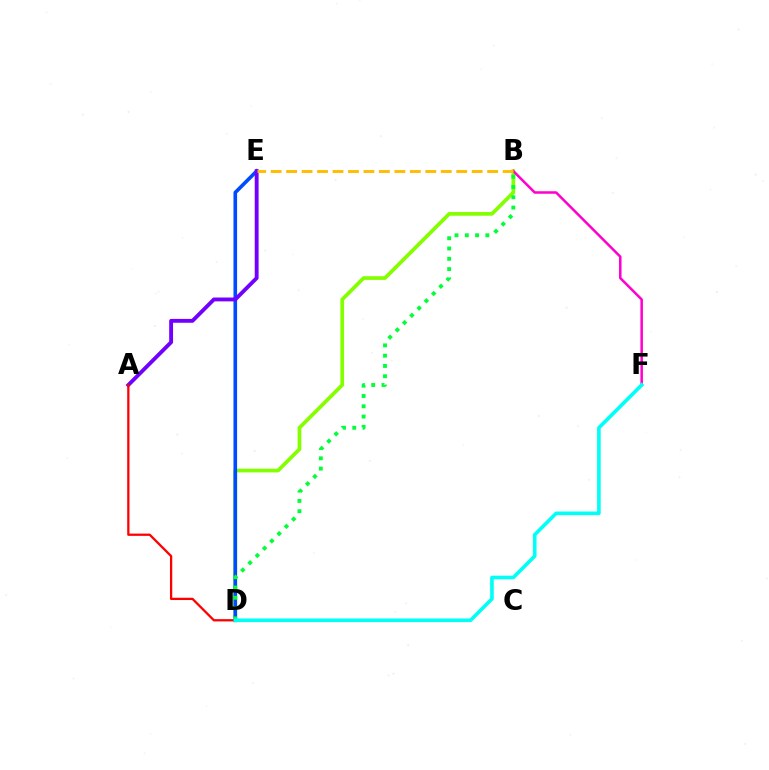{('B', 'D'): [{'color': '#84ff00', 'line_style': 'solid', 'thickness': 2.67}, {'color': '#00ff39', 'line_style': 'dotted', 'thickness': 2.79}], ('B', 'F'): [{'color': '#ff00cf', 'line_style': 'solid', 'thickness': 1.81}], ('D', 'E'): [{'color': '#004bff', 'line_style': 'solid', 'thickness': 2.6}], ('A', 'E'): [{'color': '#7200ff', 'line_style': 'solid', 'thickness': 2.78}], ('B', 'E'): [{'color': '#ffbd00', 'line_style': 'dashed', 'thickness': 2.1}], ('A', 'D'): [{'color': '#ff0000', 'line_style': 'solid', 'thickness': 1.64}], ('D', 'F'): [{'color': '#00fff6', 'line_style': 'solid', 'thickness': 2.61}]}